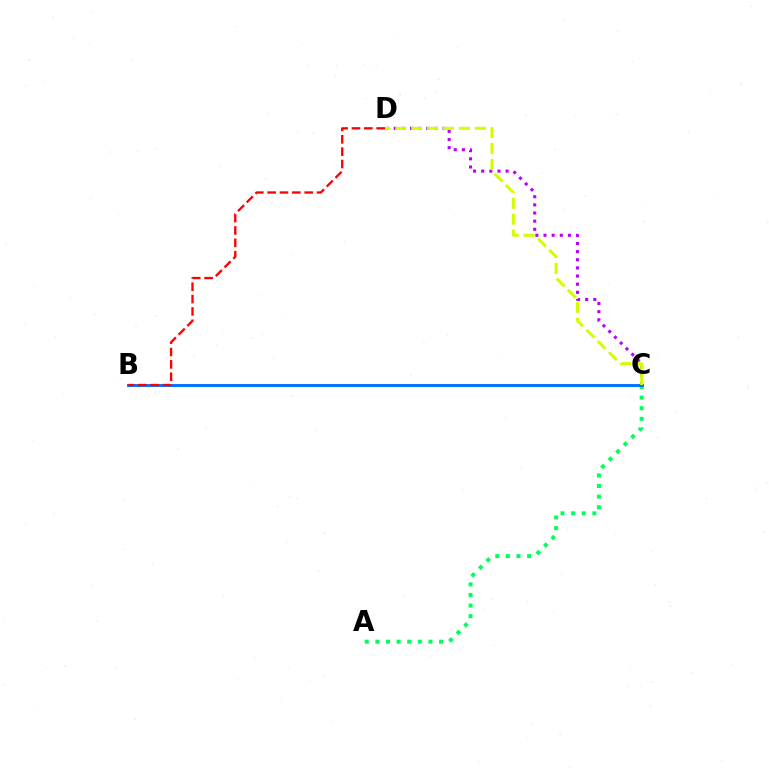{('C', 'D'): [{'color': '#b900ff', 'line_style': 'dotted', 'thickness': 2.21}, {'color': '#d1ff00', 'line_style': 'dashed', 'thickness': 2.16}], ('A', 'C'): [{'color': '#00ff5c', 'line_style': 'dotted', 'thickness': 2.88}], ('B', 'C'): [{'color': '#0074ff', 'line_style': 'solid', 'thickness': 2.1}], ('B', 'D'): [{'color': '#ff0000', 'line_style': 'dashed', 'thickness': 1.68}]}